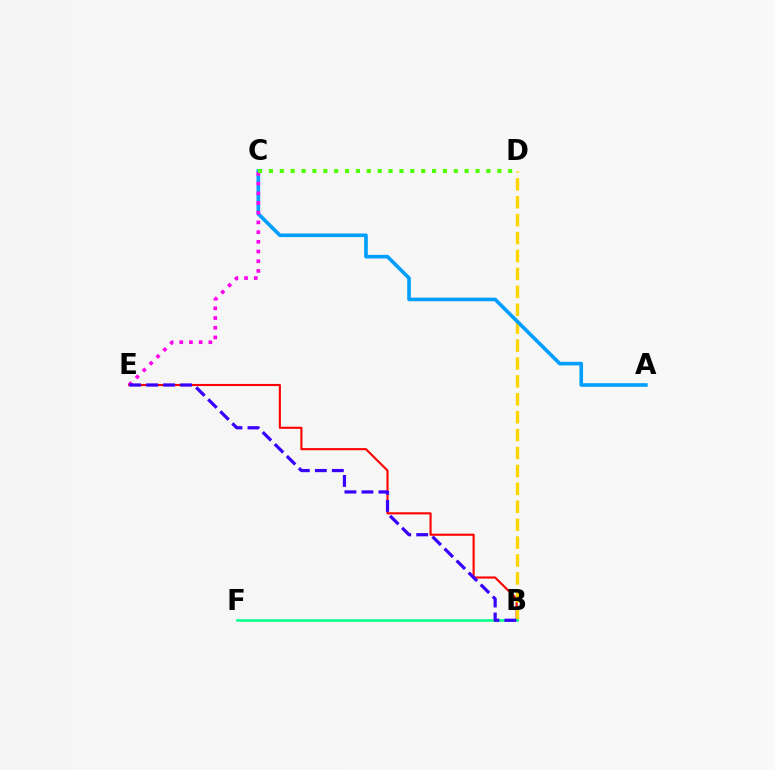{('B', 'E'): [{'color': '#ff0000', 'line_style': 'solid', 'thickness': 1.52}, {'color': '#3700ff', 'line_style': 'dashed', 'thickness': 2.31}], ('B', 'D'): [{'color': '#ffd500', 'line_style': 'dashed', 'thickness': 2.43}], ('A', 'C'): [{'color': '#009eff', 'line_style': 'solid', 'thickness': 2.6}], ('B', 'F'): [{'color': '#00ff86', 'line_style': 'solid', 'thickness': 1.84}], ('C', 'E'): [{'color': '#ff00ed', 'line_style': 'dotted', 'thickness': 2.64}], ('C', 'D'): [{'color': '#4fff00', 'line_style': 'dotted', 'thickness': 2.95}]}